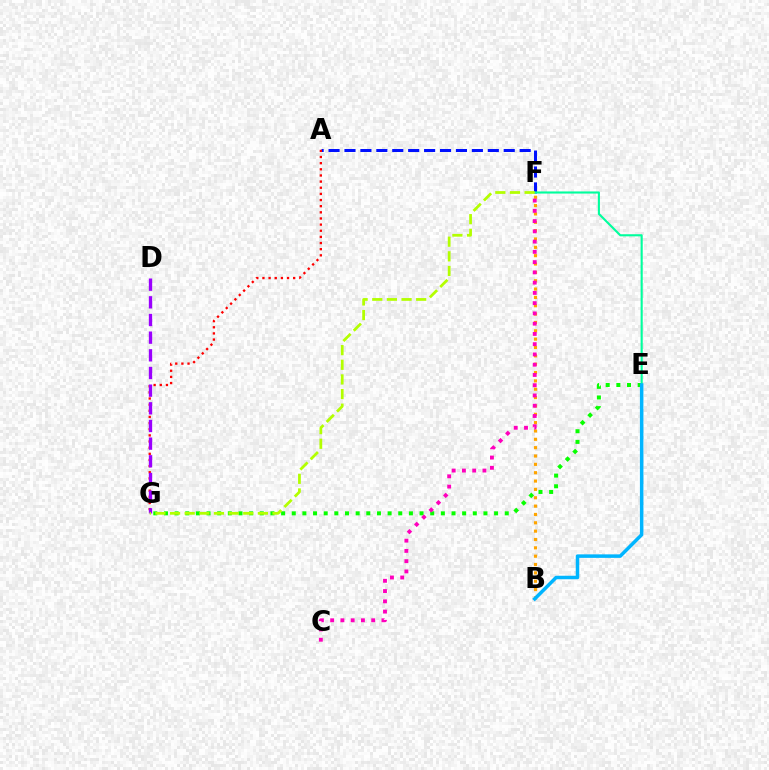{('E', 'G'): [{'color': '#08ff00', 'line_style': 'dotted', 'thickness': 2.89}], ('A', 'F'): [{'color': '#0010ff', 'line_style': 'dashed', 'thickness': 2.16}], ('E', 'F'): [{'color': '#00ff9d', 'line_style': 'solid', 'thickness': 1.52}], ('B', 'F'): [{'color': '#ffa500', 'line_style': 'dotted', 'thickness': 2.27}], ('A', 'G'): [{'color': '#ff0000', 'line_style': 'dotted', 'thickness': 1.67}], ('C', 'F'): [{'color': '#ff00bd', 'line_style': 'dotted', 'thickness': 2.79}], ('B', 'E'): [{'color': '#00b5ff', 'line_style': 'solid', 'thickness': 2.52}], ('D', 'G'): [{'color': '#9b00ff', 'line_style': 'dashed', 'thickness': 2.4}], ('F', 'G'): [{'color': '#b3ff00', 'line_style': 'dashed', 'thickness': 1.99}]}